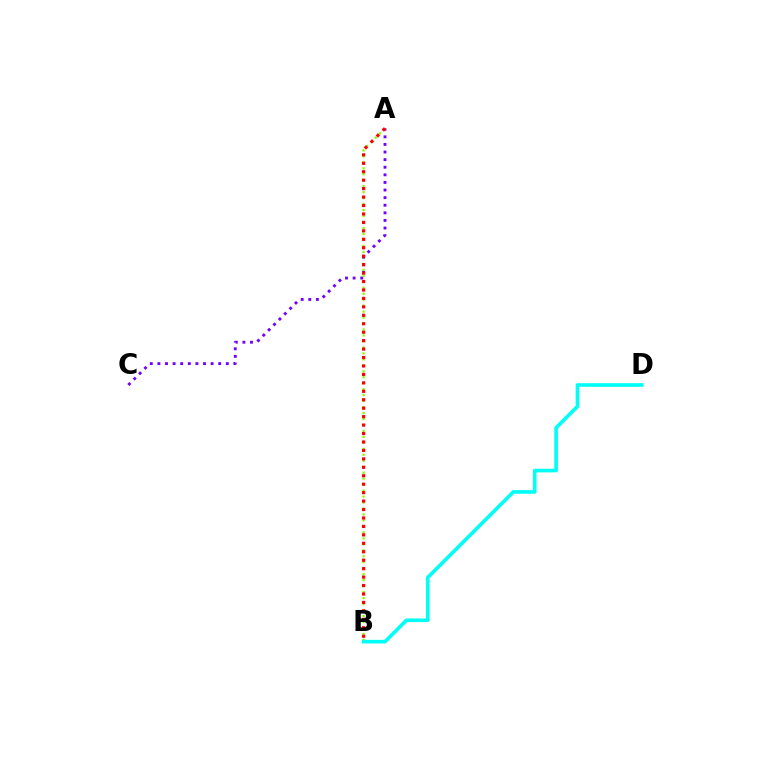{('A', 'B'): [{'color': '#84ff00', 'line_style': 'dotted', 'thickness': 1.62}, {'color': '#ff0000', 'line_style': 'dotted', 'thickness': 2.29}], ('A', 'C'): [{'color': '#7200ff', 'line_style': 'dotted', 'thickness': 2.06}], ('B', 'D'): [{'color': '#00fff6', 'line_style': 'solid', 'thickness': 2.62}]}